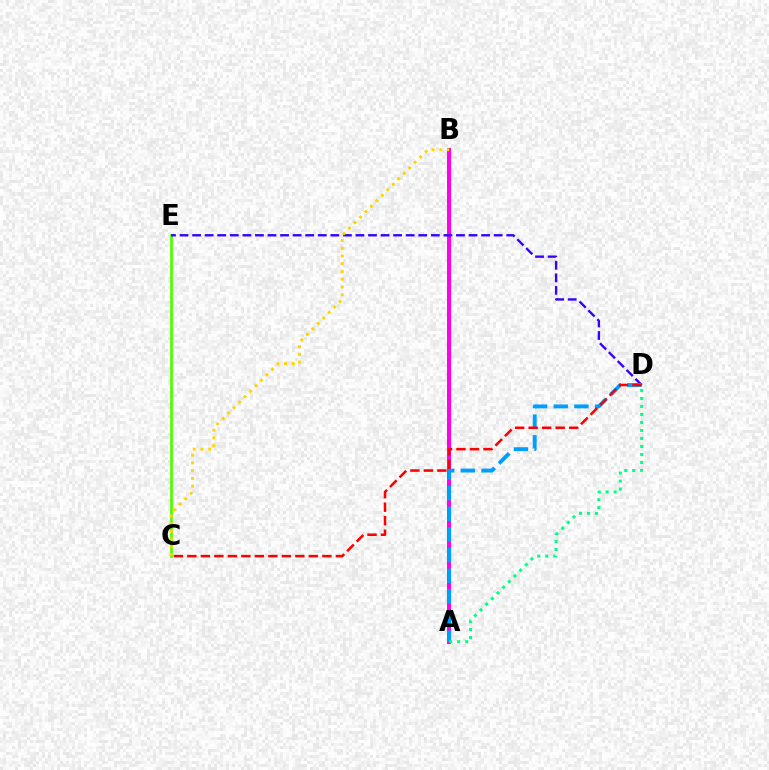{('C', 'E'): [{'color': '#4fff00', 'line_style': 'solid', 'thickness': 1.96}], ('A', 'B'): [{'color': '#ff00ed', 'line_style': 'solid', 'thickness': 2.87}], ('D', 'E'): [{'color': '#3700ff', 'line_style': 'dashed', 'thickness': 1.71}], ('B', 'C'): [{'color': '#ffd500', 'line_style': 'dotted', 'thickness': 2.1}], ('A', 'D'): [{'color': '#009eff', 'line_style': 'dashed', 'thickness': 2.8}, {'color': '#00ff86', 'line_style': 'dotted', 'thickness': 2.17}], ('C', 'D'): [{'color': '#ff0000', 'line_style': 'dashed', 'thickness': 1.83}]}